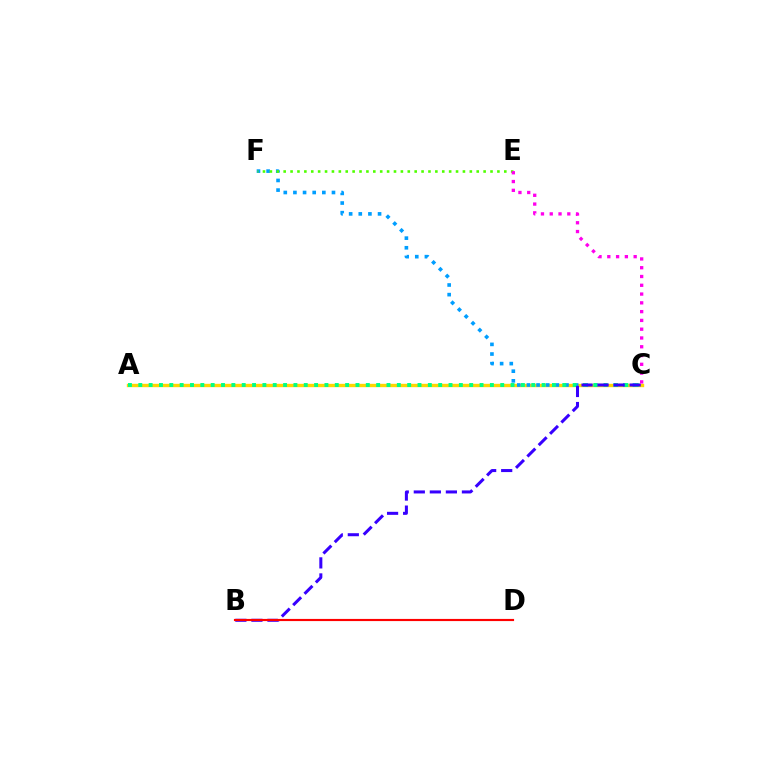{('A', 'C'): [{'color': '#ffd500', 'line_style': 'solid', 'thickness': 2.43}, {'color': '#00ff86', 'line_style': 'dotted', 'thickness': 2.81}], ('C', 'F'): [{'color': '#009eff', 'line_style': 'dotted', 'thickness': 2.62}], ('E', 'F'): [{'color': '#4fff00', 'line_style': 'dotted', 'thickness': 1.87}], ('B', 'C'): [{'color': '#3700ff', 'line_style': 'dashed', 'thickness': 2.18}], ('C', 'E'): [{'color': '#ff00ed', 'line_style': 'dotted', 'thickness': 2.39}], ('B', 'D'): [{'color': '#ff0000', 'line_style': 'solid', 'thickness': 1.55}]}